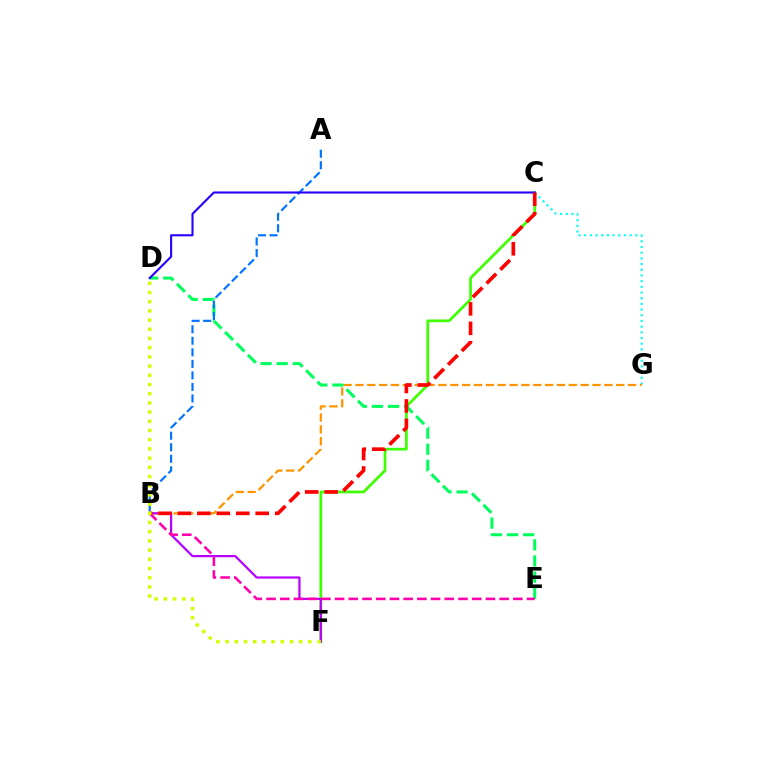{('C', 'G'): [{'color': '#00fff6', 'line_style': 'dotted', 'thickness': 1.55}], ('C', 'F'): [{'color': '#3dff00', 'line_style': 'solid', 'thickness': 1.96}], ('B', 'G'): [{'color': '#ff9400', 'line_style': 'dashed', 'thickness': 1.61}], ('D', 'E'): [{'color': '#00ff5c', 'line_style': 'dashed', 'thickness': 2.19}], ('B', 'F'): [{'color': '#b900ff', 'line_style': 'solid', 'thickness': 1.6}], ('A', 'B'): [{'color': '#0074ff', 'line_style': 'dashed', 'thickness': 1.57}], ('B', 'E'): [{'color': '#ff00ac', 'line_style': 'dashed', 'thickness': 1.86}], ('C', 'D'): [{'color': '#2500ff', 'line_style': 'solid', 'thickness': 1.51}], ('B', 'C'): [{'color': '#ff0000', 'line_style': 'dashed', 'thickness': 2.64}], ('D', 'F'): [{'color': '#d1ff00', 'line_style': 'dotted', 'thickness': 2.5}]}